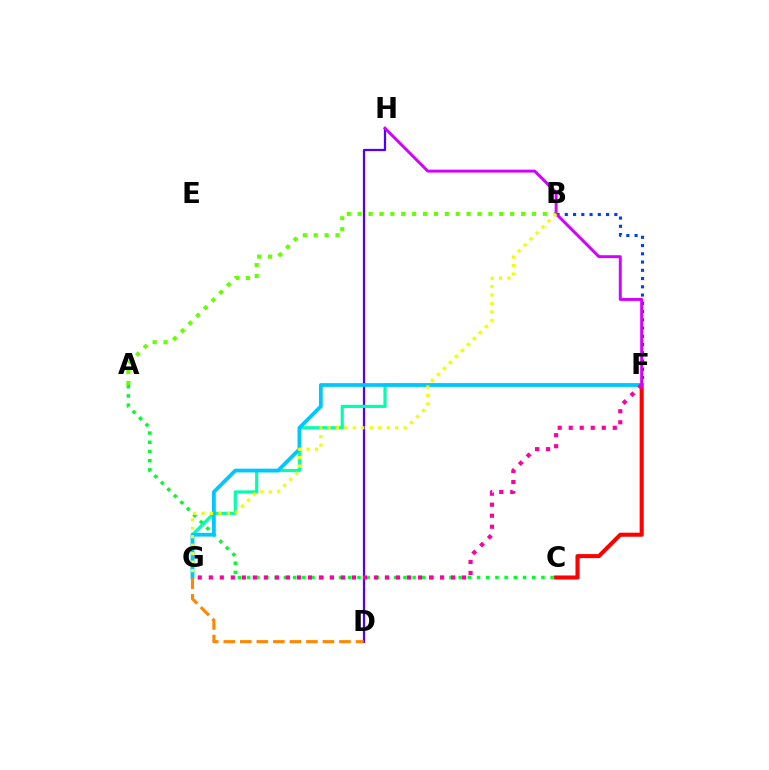{('A', 'C'): [{'color': '#00ff27', 'line_style': 'dotted', 'thickness': 2.5}], ('C', 'F'): [{'color': '#ff0000', 'line_style': 'solid', 'thickness': 2.92}], ('D', 'H'): [{'color': '#4f00ff', 'line_style': 'solid', 'thickness': 1.62}], ('B', 'F'): [{'color': '#003fff', 'line_style': 'dotted', 'thickness': 2.24}], ('F', 'G'): [{'color': '#00ffaf', 'line_style': 'solid', 'thickness': 2.28}, {'color': '#00c7ff', 'line_style': 'solid', 'thickness': 2.7}, {'color': '#ff00a0', 'line_style': 'dotted', 'thickness': 2.99}], ('A', 'B'): [{'color': '#66ff00', 'line_style': 'dotted', 'thickness': 2.96}], ('F', 'H'): [{'color': '#d600ff', 'line_style': 'solid', 'thickness': 2.12}], ('D', 'G'): [{'color': '#ff8800', 'line_style': 'dashed', 'thickness': 2.24}], ('B', 'G'): [{'color': '#eeff00', 'line_style': 'dotted', 'thickness': 2.3}]}